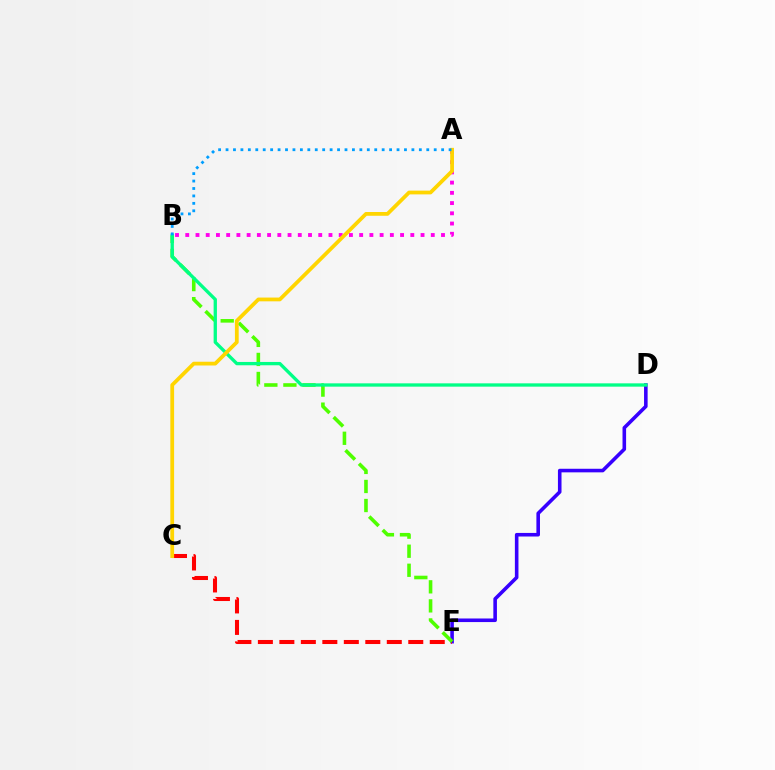{('D', 'E'): [{'color': '#3700ff', 'line_style': 'solid', 'thickness': 2.58}], ('C', 'E'): [{'color': '#ff0000', 'line_style': 'dashed', 'thickness': 2.92}], ('B', 'E'): [{'color': '#4fff00', 'line_style': 'dashed', 'thickness': 2.59}], ('A', 'B'): [{'color': '#ff00ed', 'line_style': 'dotted', 'thickness': 2.78}, {'color': '#009eff', 'line_style': 'dotted', 'thickness': 2.02}], ('B', 'D'): [{'color': '#00ff86', 'line_style': 'solid', 'thickness': 2.39}], ('A', 'C'): [{'color': '#ffd500', 'line_style': 'solid', 'thickness': 2.71}]}